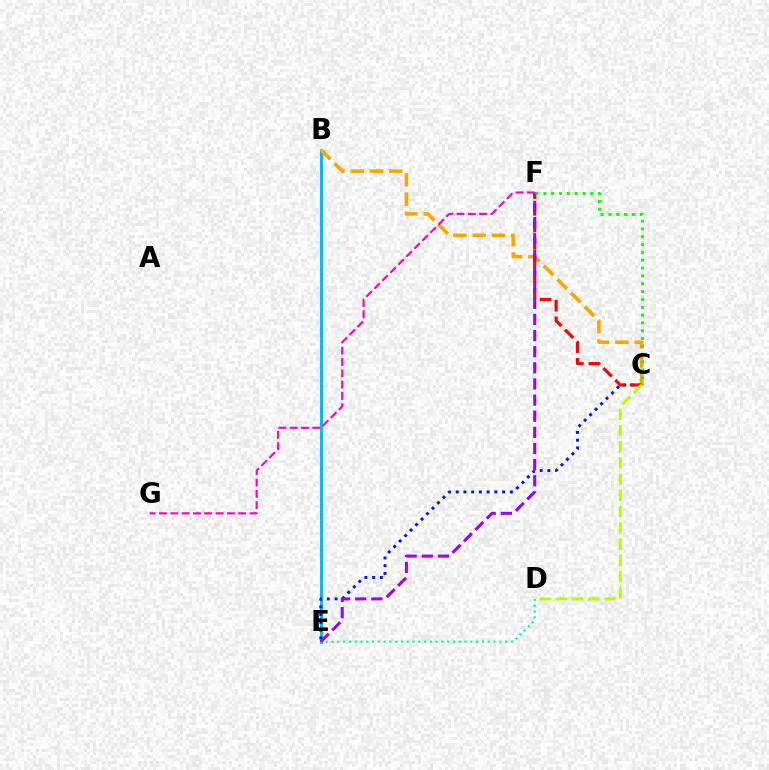{('B', 'E'): [{'color': '#00b5ff', 'line_style': 'solid', 'thickness': 2.06}], ('D', 'E'): [{'color': '#00ff9d', 'line_style': 'dotted', 'thickness': 1.57}], ('C', 'E'): [{'color': '#0010ff', 'line_style': 'dotted', 'thickness': 2.1}], ('B', 'C'): [{'color': '#ffa500', 'line_style': 'dashed', 'thickness': 2.62}], ('C', 'F'): [{'color': '#ff0000', 'line_style': 'dashed', 'thickness': 2.28}, {'color': '#08ff00', 'line_style': 'dotted', 'thickness': 2.13}], ('E', 'F'): [{'color': '#9b00ff', 'line_style': 'dashed', 'thickness': 2.19}], ('F', 'G'): [{'color': '#ff00bd', 'line_style': 'dashed', 'thickness': 1.54}], ('C', 'D'): [{'color': '#b3ff00', 'line_style': 'dashed', 'thickness': 2.21}]}